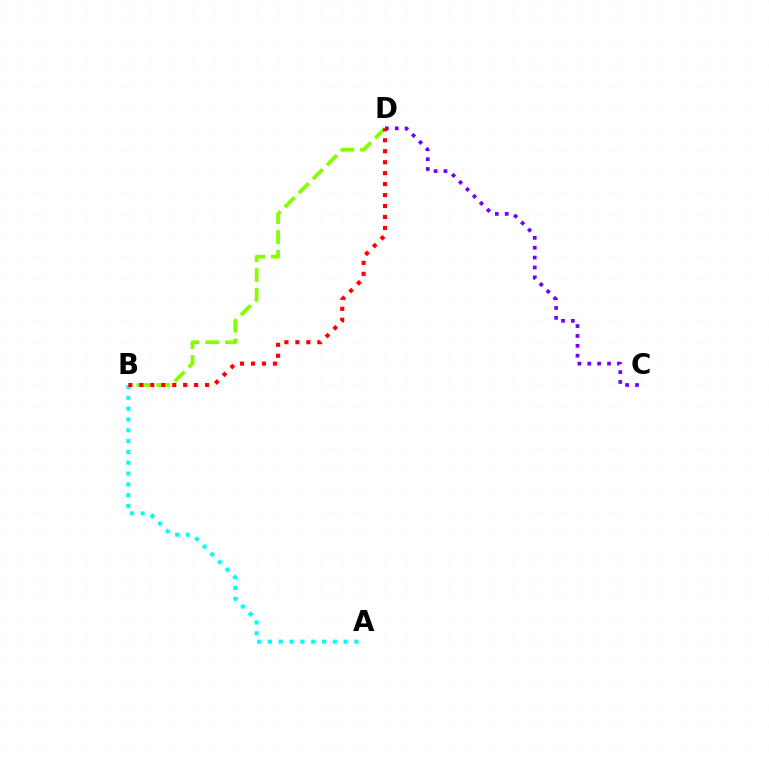{('A', 'B'): [{'color': '#00fff6', 'line_style': 'dotted', 'thickness': 2.94}], ('B', 'D'): [{'color': '#84ff00', 'line_style': 'dashed', 'thickness': 2.69}, {'color': '#ff0000', 'line_style': 'dotted', 'thickness': 2.98}], ('C', 'D'): [{'color': '#7200ff', 'line_style': 'dotted', 'thickness': 2.68}]}